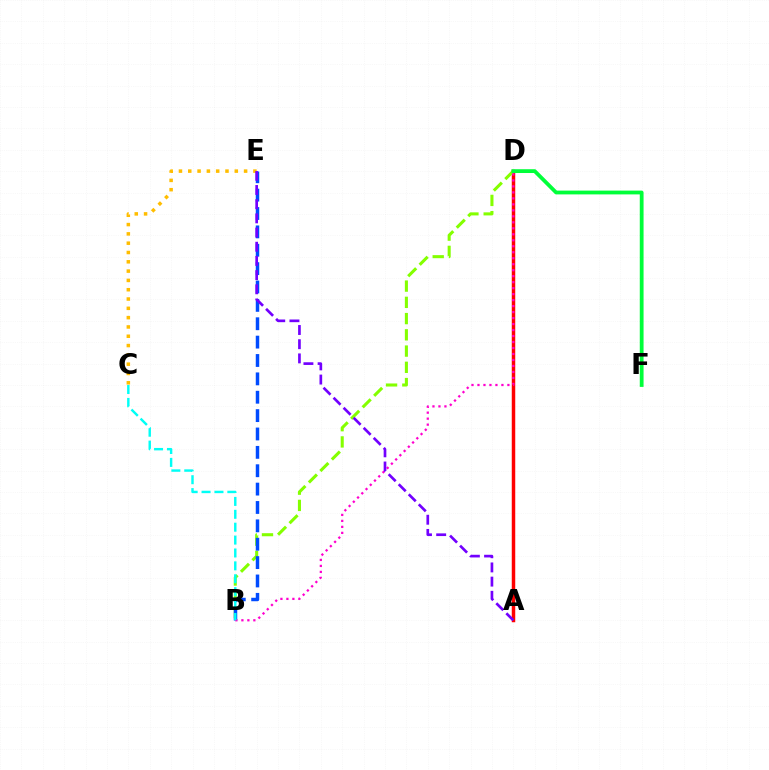{('A', 'D'): [{'color': '#ff0000', 'line_style': 'solid', 'thickness': 2.5}], ('B', 'D'): [{'color': '#84ff00', 'line_style': 'dashed', 'thickness': 2.21}, {'color': '#ff00cf', 'line_style': 'dotted', 'thickness': 1.63}], ('C', 'E'): [{'color': '#ffbd00', 'line_style': 'dotted', 'thickness': 2.53}], ('B', 'E'): [{'color': '#004bff', 'line_style': 'dashed', 'thickness': 2.5}], ('D', 'F'): [{'color': '#00ff39', 'line_style': 'solid', 'thickness': 2.73}], ('B', 'C'): [{'color': '#00fff6', 'line_style': 'dashed', 'thickness': 1.75}], ('A', 'E'): [{'color': '#7200ff', 'line_style': 'dashed', 'thickness': 1.93}]}